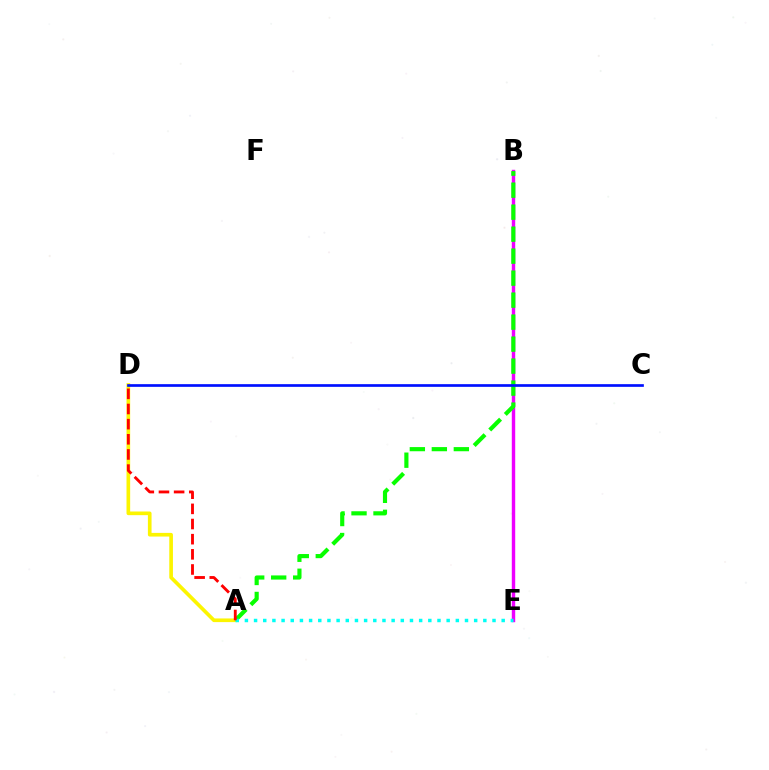{('A', 'D'): [{'color': '#fcf500', 'line_style': 'solid', 'thickness': 2.63}, {'color': '#ff0000', 'line_style': 'dashed', 'thickness': 2.06}], ('B', 'E'): [{'color': '#ee00ff', 'line_style': 'solid', 'thickness': 2.46}], ('A', 'B'): [{'color': '#08ff00', 'line_style': 'dashed', 'thickness': 2.99}], ('A', 'E'): [{'color': '#00fff6', 'line_style': 'dotted', 'thickness': 2.49}], ('C', 'D'): [{'color': '#0010ff', 'line_style': 'solid', 'thickness': 1.94}]}